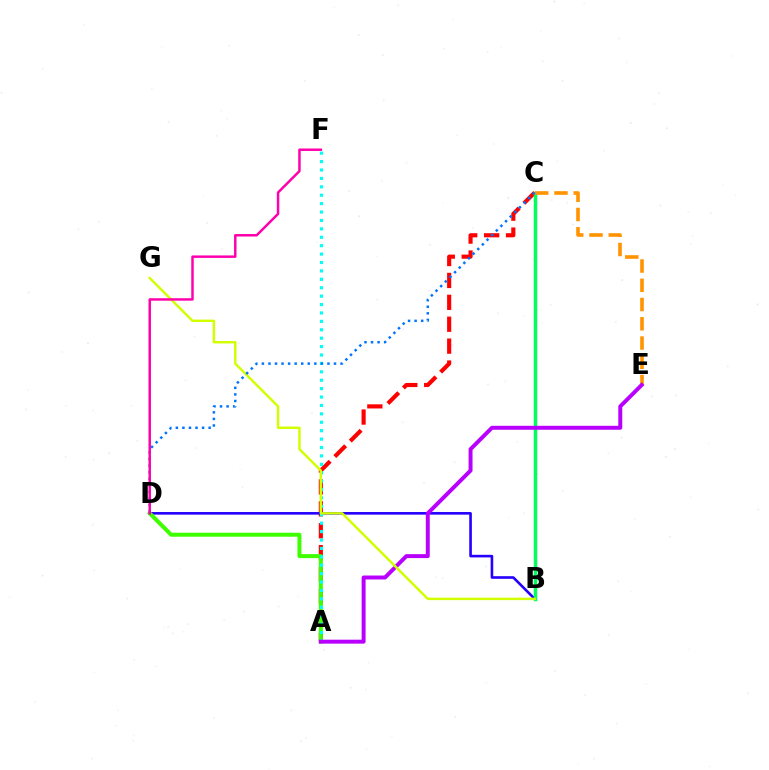{('A', 'C'): [{'color': '#ff0000', 'line_style': 'dashed', 'thickness': 2.98}], ('B', 'D'): [{'color': '#2500ff', 'line_style': 'solid', 'thickness': 1.88}], ('A', 'D'): [{'color': '#3dff00', 'line_style': 'solid', 'thickness': 2.87}], ('B', 'C'): [{'color': '#00ff5c', 'line_style': 'solid', 'thickness': 2.49}], ('A', 'F'): [{'color': '#00fff6', 'line_style': 'dotted', 'thickness': 2.28}], ('C', 'E'): [{'color': '#ff9400', 'line_style': 'dashed', 'thickness': 2.62}], ('A', 'E'): [{'color': '#b900ff', 'line_style': 'solid', 'thickness': 2.85}], ('B', 'G'): [{'color': '#d1ff00', 'line_style': 'solid', 'thickness': 1.76}], ('C', 'D'): [{'color': '#0074ff', 'line_style': 'dotted', 'thickness': 1.78}], ('D', 'F'): [{'color': '#ff00ac', 'line_style': 'solid', 'thickness': 1.78}]}